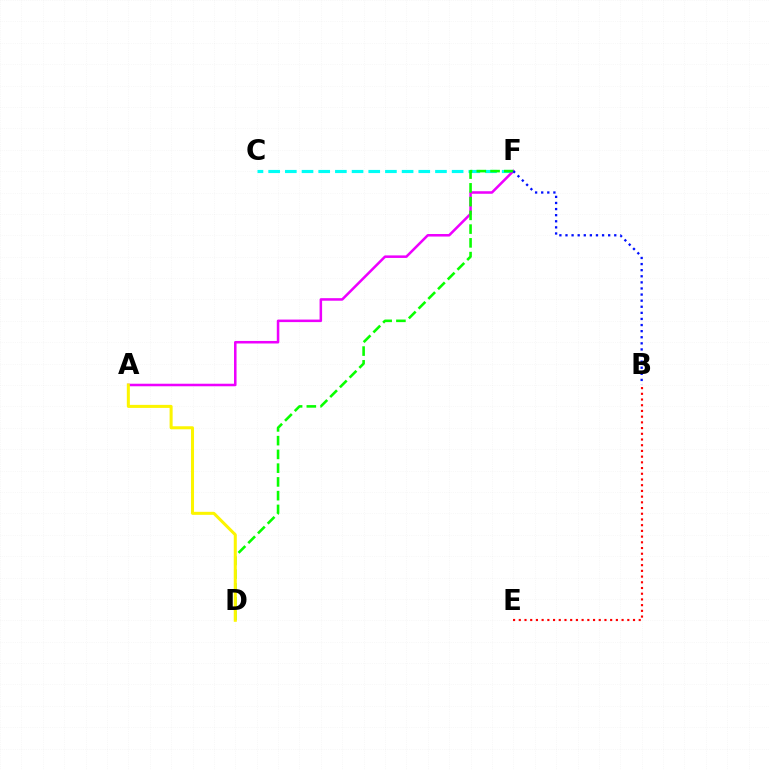{('C', 'F'): [{'color': '#00fff6', 'line_style': 'dashed', 'thickness': 2.27}], ('A', 'F'): [{'color': '#ee00ff', 'line_style': 'solid', 'thickness': 1.83}], ('D', 'F'): [{'color': '#08ff00', 'line_style': 'dashed', 'thickness': 1.87}], ('B', 'E'): [{'color': '#ff0000', 'line_style': 'dotted', 'thickness': 1.55}], ('B', 'F'): [{'color': '#0010ff', 'line_style': 'dotted', 'thickness': 1.66}], ('A', 'D'): [{'color': '#fcf500', 'line_style': 'solid', 'thickness': 2.18}]}